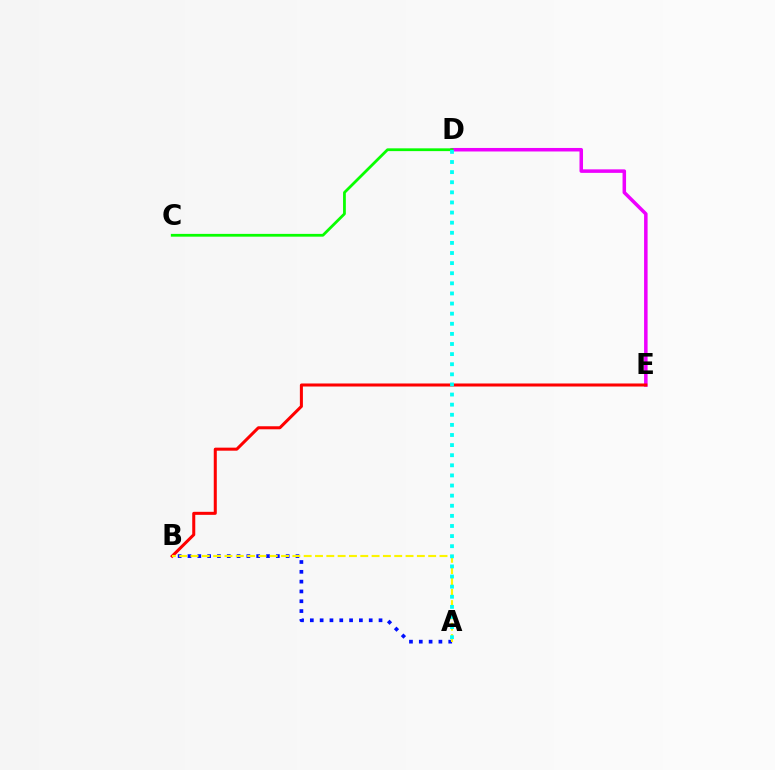{('D', 'E'): [{'color': '#ee00ff', 'line_style': 'solid', 'thickness': 2.53}], ('C', 'D'): [{'color': '#08ff00', 'line_style': 'solid', 'thickness': 2.0}], ('B', 'E'): [{'color': '#ff0000', 'line_style': 'solid', 'thickness': 2.18}], ('A', 'B'): [{'color': '#0010ff', 'line_style': 'dotted', 'thickness': 2.67}, {'color': '#fcf500', 'line_style': 'dashed', 'thickness': 1.54}], ('A', 'D'): [{'color': '#00fff6', 'line_style': 'dotted', 'thickness': 2.75}]}